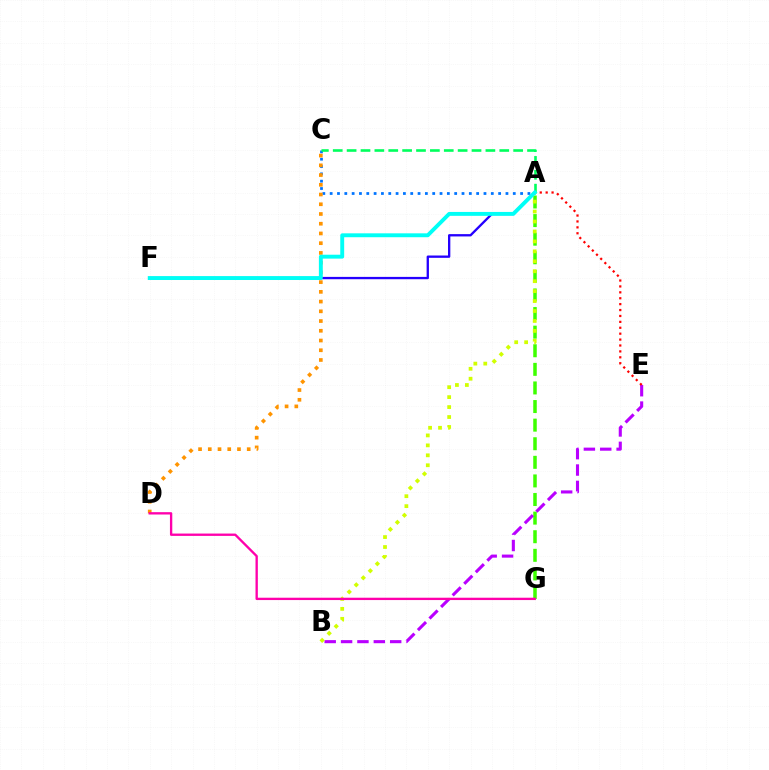{('A', 'G'): [{'color': '#3dff00', 'line_style': 'dashed', 'thickness': 2.53}], ('B', 'E'): [{'color': '#b900ff', 'line_style': 'dashed', 'thickness': 2.22}], ('A', 'C'): [{'color': '#0074ff', 'line_style': 'dotted', 'thickness': 1.99}, {'color': '#00ff5c', 'line_style': 'dashed', 'thickness': 1.89}], ('C', 'D'): [{'color': '#ff9400', 'line_style': 'dotted', 'thickness': 2.64}], ('A', 'B'): [{'color': '#d1ff00', 'line_style': 'dotted', 'thickness': 2.7}], ('A', 'E'): [{'color': '#ff0000', 'line_style': 'dotted', 'thickness': 1.6}], ('A', 'F'): [{'color': '#2500ff', 'line_style': 'solid', 'thickness': 1.67}, {'color': '#00fff6', 'line_style': 'solid', 'thickness': 2.81}], ('D', 'G'): [{'color': '#ff00ac', 'line_style': 'solid', 'thickness': 1.69}]}